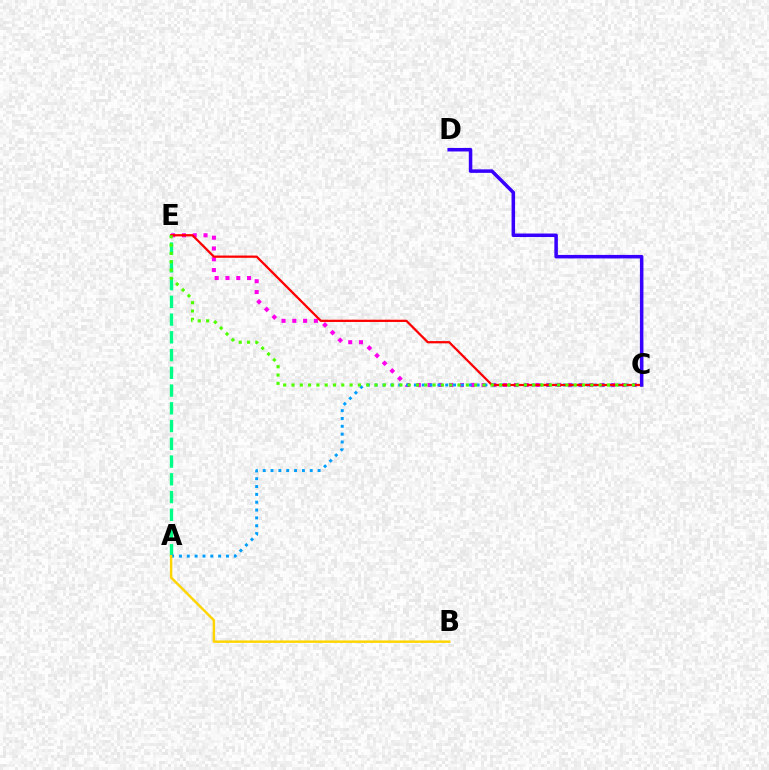{('A', 'E'): [{'color': '#00ff86', 'line_style': 'dashed', 'thickness': 2.41}], ('C', 'E'): [{'color': '#ff00ed', 'line_style': 'dotted', 'thickness': 2.93}, {'color': '#ff0000', 'line_style': 'solid', 'thickness': 1.63}, {'color': '#4fff00', 'line_style': 'dotted', 'thickness': 2.26}], ('A', 'C'): [{'color': '#009eff', 'line_style': 'dotted', 'thickness': 2.13}], ('A', 'B'): [{'color': '#ffd500', 'line_style': 'solid', 'thickness': 1.76}], ('C', 'D'): [{'color': '#3700ff', 'line_style': 'solid', 'thickness': 2.52}]}